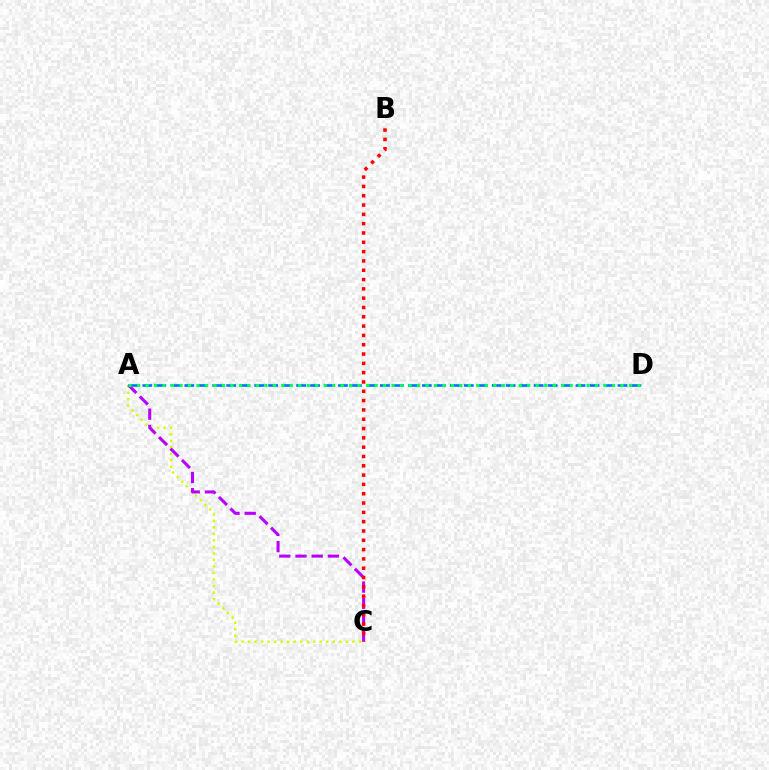{('A', 'D'): [{'color': '#0074ff', 'line_style': 'dashed', 'thickness': 1.9}, {'color': '#00ff5c', 'line_style': 'dotted', 'thickness': 2.3}], ('A', 'C'): [{'color': '#d1ff00', 'line_style': 'dotted', 'thickness': 1.77}, {'color': '#b900ff', 'line_style': 'dashed', 'thickness': 2.2}], ('B', 'C'): [{'color': '#ff0000', 'line_style': 'dotted', 'thickness': 2.53}]}